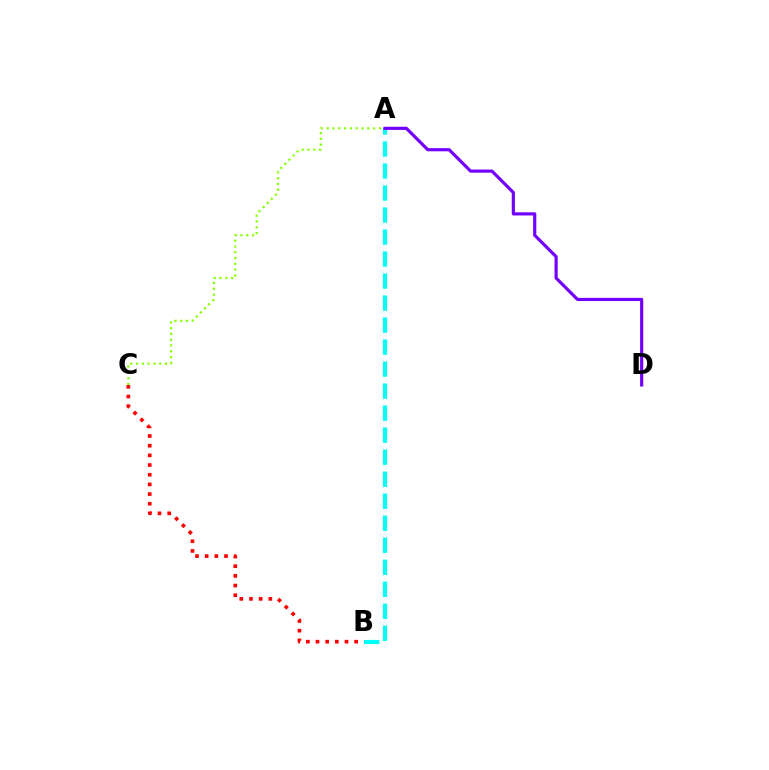{('A', 'B'): [{'color': '#00fff6', 'line_style': 'dashed', 'thickness': 2.99}], ('B', 'C'): [{'color': '#ff0000', 'line_style': 'dotted', 'thickness': 2.63}], ('A', 'C'): [{'color': '#84ff00', 'line_style': 'dotted', 'thickness': 1.57}], ('A', 'D'): [{'color': '#7200ff', 'line_style': 'solid', 'thickness': 2.27}]}